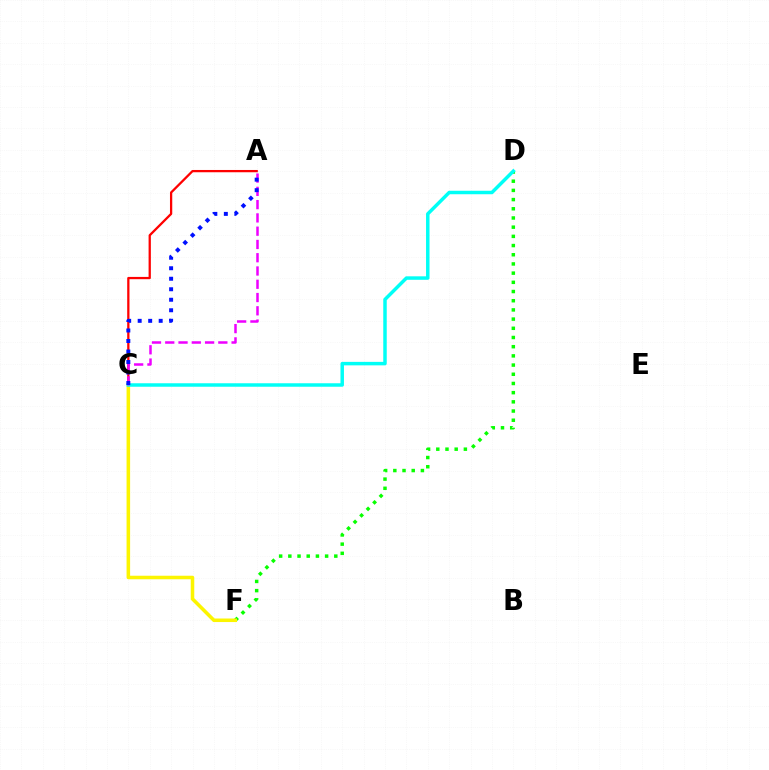{('D', 'F'): [{'color': '#08ff00', 'line_style': 'dotted', 'thickness': 2.5}], ('C', 'F'): [{'color': '#fcf500', 'line_style': 'solid', 'thickness': 2.55}], ('A', 'C'): [{'color': '#ff0000', 'line_style': 'solid', 'thickness': 1.64}, {'color': '#ee00ff', 'line_style': 'dashed', 'thickness': 1.8}, {'color': '#0010ff', 'line_style': 'dotted', 'thickness': 2.85}], ('C', 'D'): [{'color': '#00fff6', 'line_style': 'solid', 'thickness': 2.5}]}